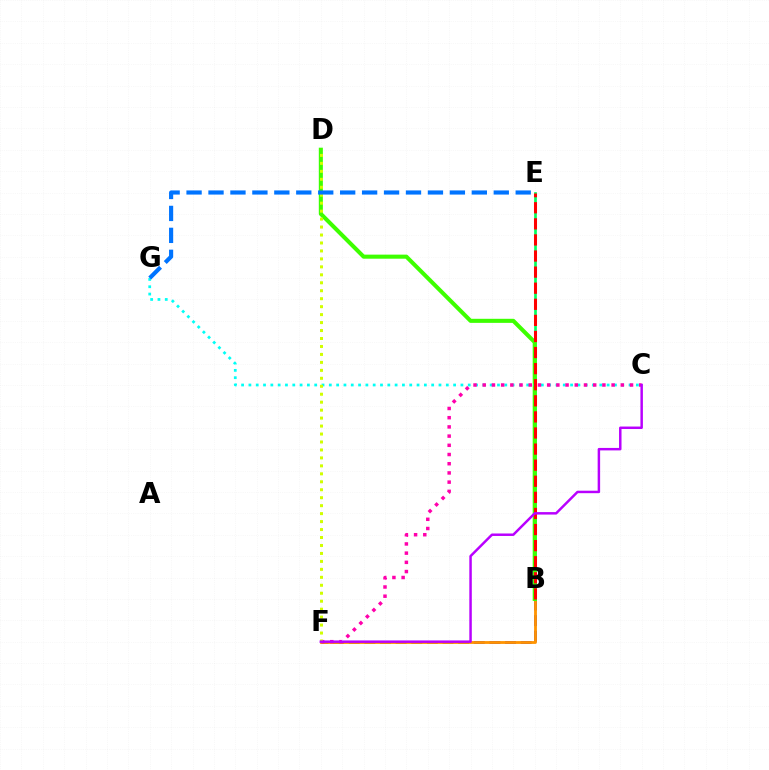{('B', 'F'): [{'color': '#2500ff', 'line_style': 'dashed', 'thickness': 2.12}, {'color': '#ff9400', 'line_style': 'solid', 'thickness': 2.02}], ('B', 'E'): [{'color': '#00ff5c', 'line_style': 'solid', 'thickness': 1.93}, {'color': '#ff0000', 'line_style': 'dashed', 'thickness': 2.19}], ('B', 'D'): [{'color': '#3dff00', 'line_style': 'solid', 'thickness': 2.93}], ('C', 'G'): [{'color': '#00fff6', 'line_style': 'dotted', 'thickness': 1.99}], ('C', 'F'): [{'color': '#ff00ac', 'line_style': 'dotted', 'thickness': 2.5}, {'color': '#b900ff', 'line_style': 'solid', 'thickness': 1.78}], ('D', 'F'): [{'color': '#d1ff00', 'line_style': 'dotted', 'thickness': 2.16}], ('E', 'G'): [{'color': '#0074ff', 'line_style': 'dashed', 'thickness': 2.98}]}